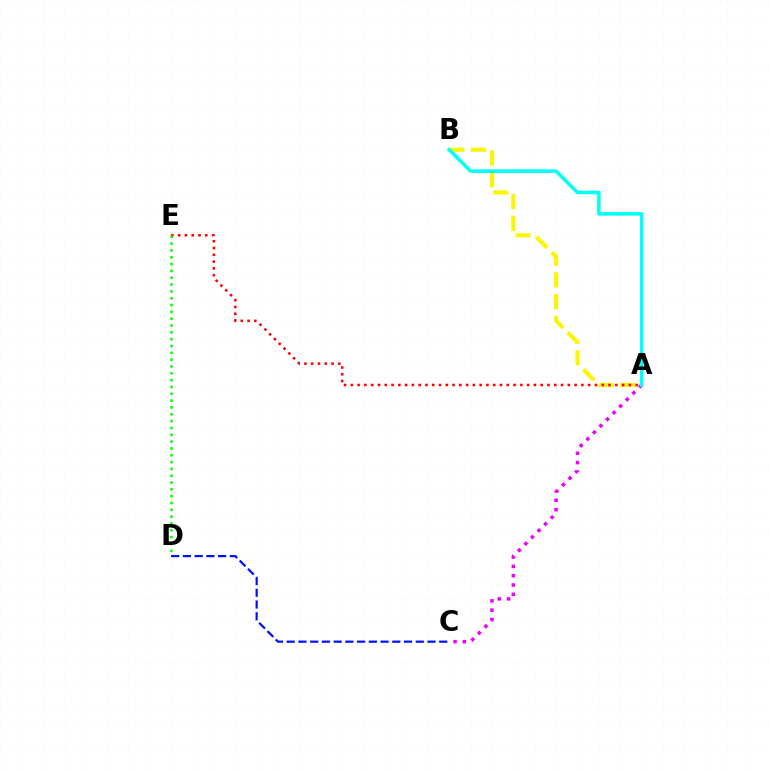{('A', 'B'): [{'color': '#fcf500', 'line_style': 'dashed', 'thickness': 2.95}, {'color': '#00fff6', 'line_style': 'solid', 'thickness': 2.53}], ('A', 'E'): [{'color': '#ff0000', 'line_style': 'dotted', 'thickness': 1.84}], ('D', 'E'): [{'color': '#08ff00', 'line_style': 'dotted', 'thickness': 1.85}], ('C', 'D'): [{'color': '#0010ff', 'line_style': 'dashed', 'thickness': 1.59}], ('A', 'C'): [{'color': '#ee00ff', 'line_style': 'dotted', 'thickness': 2.53}]}